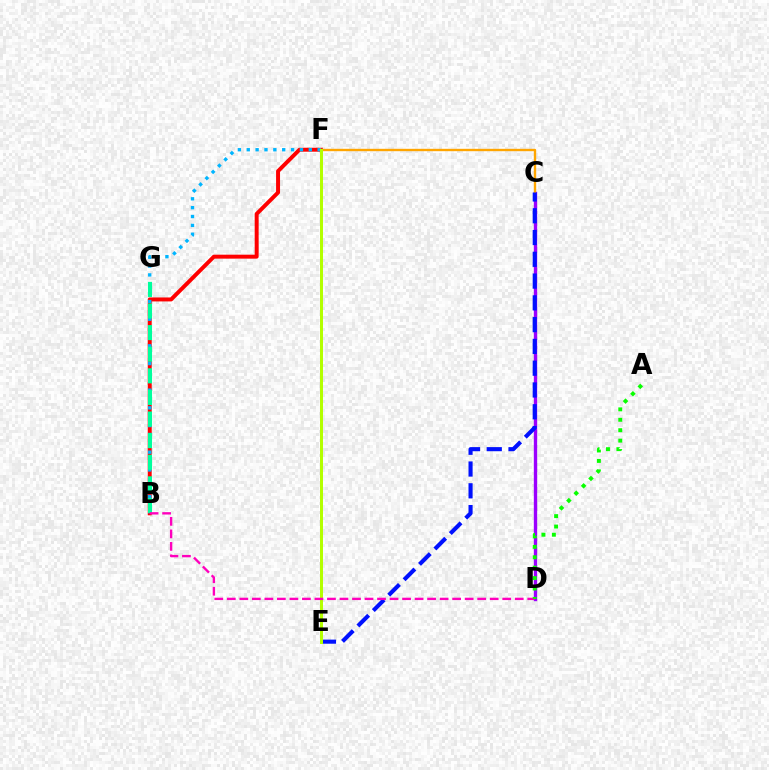{('B', 'F'): [{'color': '#ff0000', 'line_style': 'solid', 'thickness': 2.85}, {'color': '#00b5ff', 'line_style': 'dotted', 'thickness': 2.41}], ('C', 'D'): [{'color': '#9b00ff', 'line_style': 'solid', 'thickness': 2.42}], ('C', 'F'): [{'color': '#ffa500', 'line_style': 'solid', 'thickness': 1.71}], ('C', 'E'): [{'color': '#0010ff', 'line_style': 'dashed', 'thickness': 2.96}], ('B', 'G'): [{'color': '#00ff9d', 'line_style': 'dashed', 'thickness': 2.93}], ('E', 'F'): [{'color': '#b3ff00', 'line_style': 'solid', 'thickness': 2.16}], ('B', 'D'): [{'color': '#ff00bd', 'line_style': 'dashed', 'thickness': 1.7}], ('A', 'D'): [{'color': '#08ff00', 'line_style': 'dotted', 'thickness': 2.83}]}